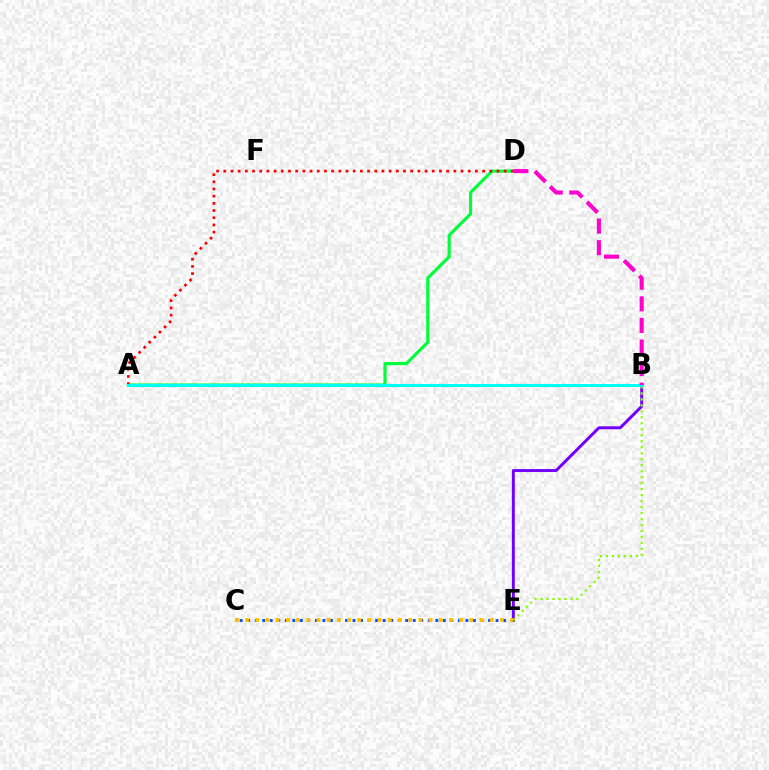{('A', 'D'): [{'color': '#00ff39', 'line_style': 'solid', 'thickness': 2.27}, {'color': '#ff0000', 'line_style': 'dotted', 'thickness': 1.95}], ('C', 'E'): [{'color': '#004bff', 'line_style': 'dotted', 'thickness': 2.04}, {'color': '#ffbd00', 'line_style': 'dotted', 'thickness': 2.77}], ('B', 'E'): [{'color': '#7200ff', 'line_style': 'solid', 'thickness': 2.13}, {'color': '#84ff00', 'line_style': 'dotted', 'thickness': 1.63}], ('A', 'B'): [{'color': '#00fff6', 'line_style': 'solid', 'thickness': 2.13}], ('B', 'D'): [{'color': '#ff00cf', 'line_style': 'dashed', 'thickness': 2.93}]}